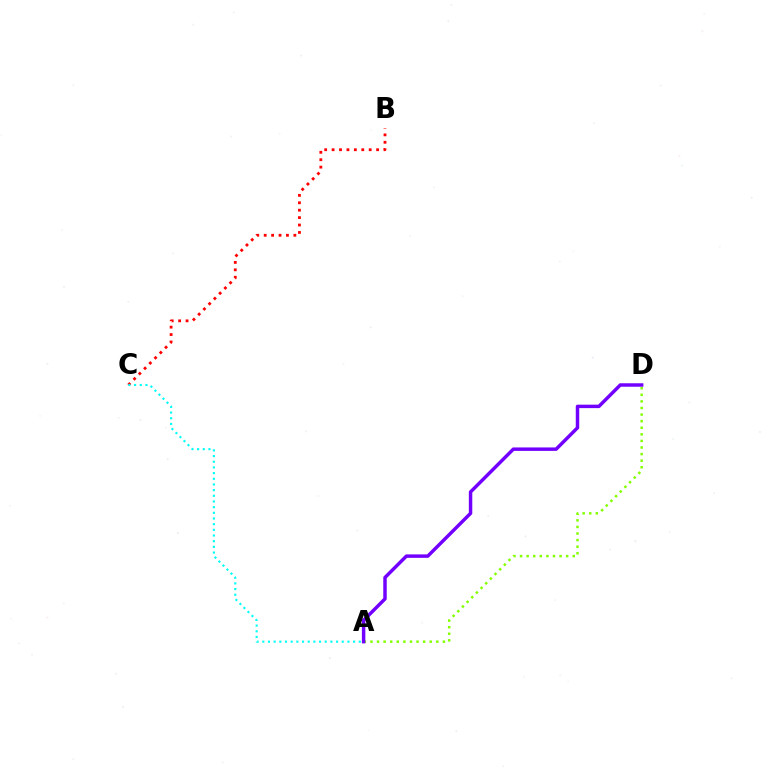{('B', 'C'): [{'color': '#ff0000', 'line_style': 'dotted', 'thickness': 2.02}], ('A', 'D'): [{'color': '#84ff00', 'line_style': 'dotted', 'thickness': 1.79}, {'color': '#7200ff', 'line_style': 'solid', 'thickness': 2.49}], ('A', 'C'): [{'color': '#00fff6', 'line_style': 'dotted', 'thickness': 1.54}]}